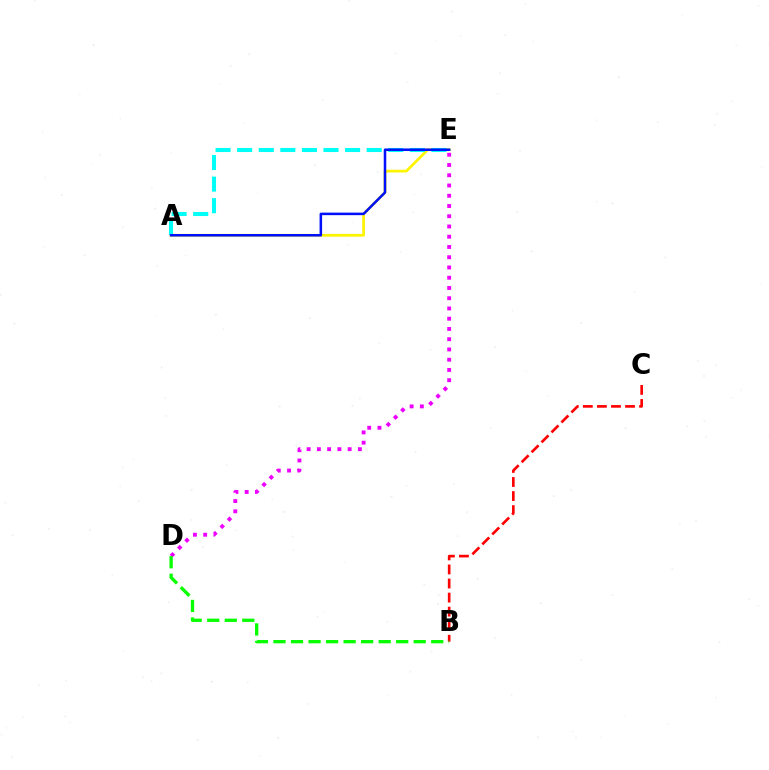{('B', 'C'): [{'color': '#ff0000', 'line_style': 'dashed', 'thickness': 1.91}], ('A', 'E'): [{'color': '#fcf500', 'line_style': 'solid', 'thickness': 1.97}, {'color': '#00fff6', 'line_style': 'dashed', 'thickness': 2.93}, {'color': '#0010ff', 'line_style': 'solid', 'thickness': 1.82}], ('D', 'E'): [{'color': '#ee00ff', 'line_style': 'dotted', 'thickness': 2.78}], ('B', 'D'): [{'color': '#08ff00', 'line_style': 'dashed', 'thickness': 2.38}]}